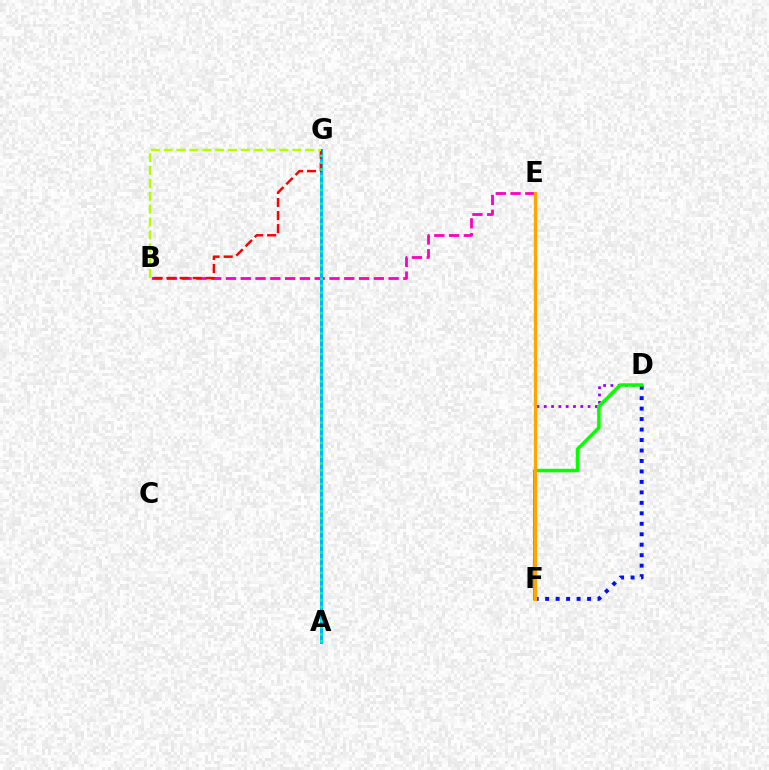{('D', 'F'): [{'color': '#9b00ff', 'line_style': 'dotted', 'thickness': 1.98}, {'color': '#0010ff', 'line_style': 'dotted', 'thickness': 2.84}, {'color': '#08ff00', 'line_style': 'solid', 'thickness': 2.51}], ('B', 'E'): [{'color': '#ff00bd', 'line_style': 'dashed', 'thickness': 2.01}], ('E', 'F'): [{'color': '#ffa500', 'line_style': 'solid', 'thickness': 2.36}], ('A', 'G'): [{'color': '#00b5ff', 'line_style': 'solid', 'thickness': 2.17}, {'color': '#00ff9d', 'line_style': 'dotted', 'thickness': 1.86}], ('B', 'G'): [{'color': '#ff0000', 'line_style': 'dashed', 'thickness': 1.78}, {'color': '#b3ff00', 'line_style': 'dashed', 'thickness': 1.75}]}